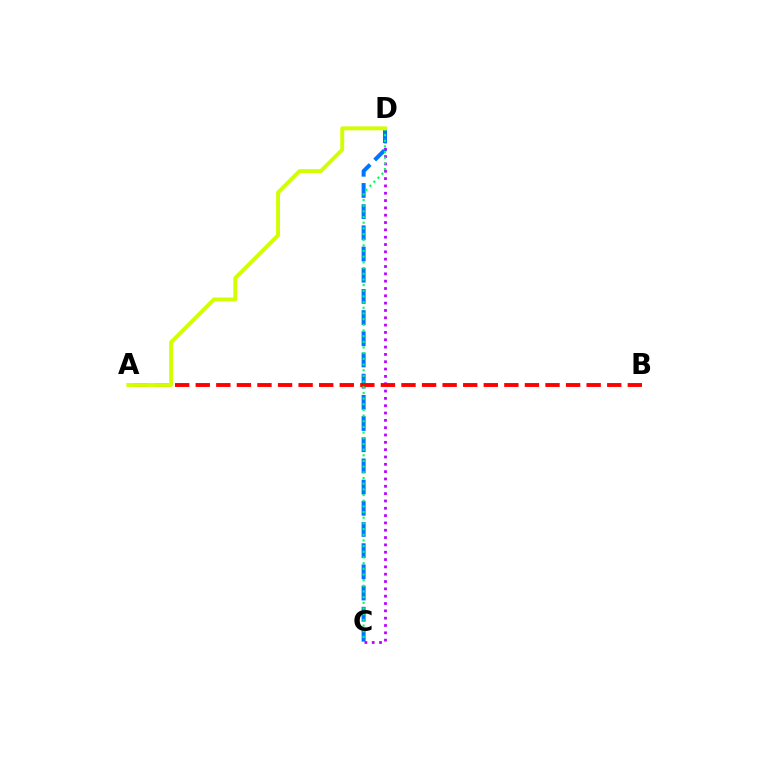{('C', 'D'): [{'color': '#b900ff', 'line_style': 'dotted', 'thickness': 1.99}, {'color': '#0074ff', 'line_style': 'dashed', 'thickness': 2.88}, {'color': '#00ff5c', 'line_style': 'dotted', 'thickness': 1.54}], ('A', 'B'): [{'color': '#ff0000', 'line_style': 'dashed', 'thickness': 2.8}], ('A', 'D'): [{'color': '#d1ff00', 'line_style': 'solid', 'thickness': 2.82}]}